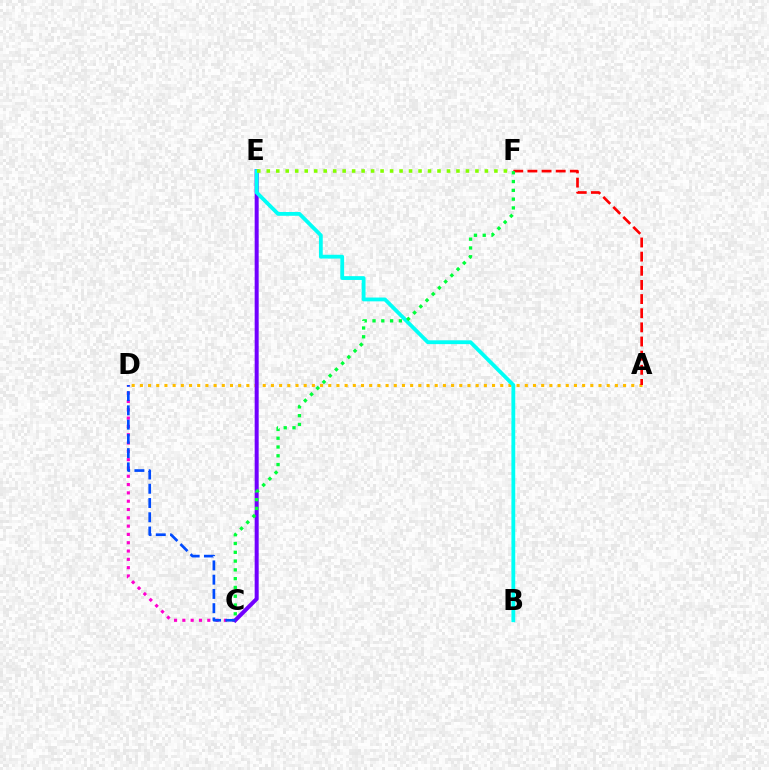{('C', 'D'): [{'color': '#ff00cf', 'line_style': 'dotted', 'thickness': 2.26}, {'color': '#004bff', 'line_style': 'dashed', 'thickness': 1.94}], ('A', 'D'): [{'color': '#ffbd00', 'line_style': 'dotted', 'thickness': 2.23}], ('C', 'E'): [{'color': '#7200ff', 'line_style': 'solid', 'thickness': 2.89}], ('B', 'E'): [{'color': '#00fff6', 'line_style': 'solid', 'thickness': 2.74}], ('A', 'F'): [{'color': '#ff0000', 'line_style': 'dashed', 'thickness': 1.92}], ('E', 'F'): [{'color': '#84ff00', 'line_style': 'dotted', 'thickness': 2.58}], ('C', 'F'): [{'color': '#00ff39', 'line_style': 'dotted', 'thickness': 2.39}]}